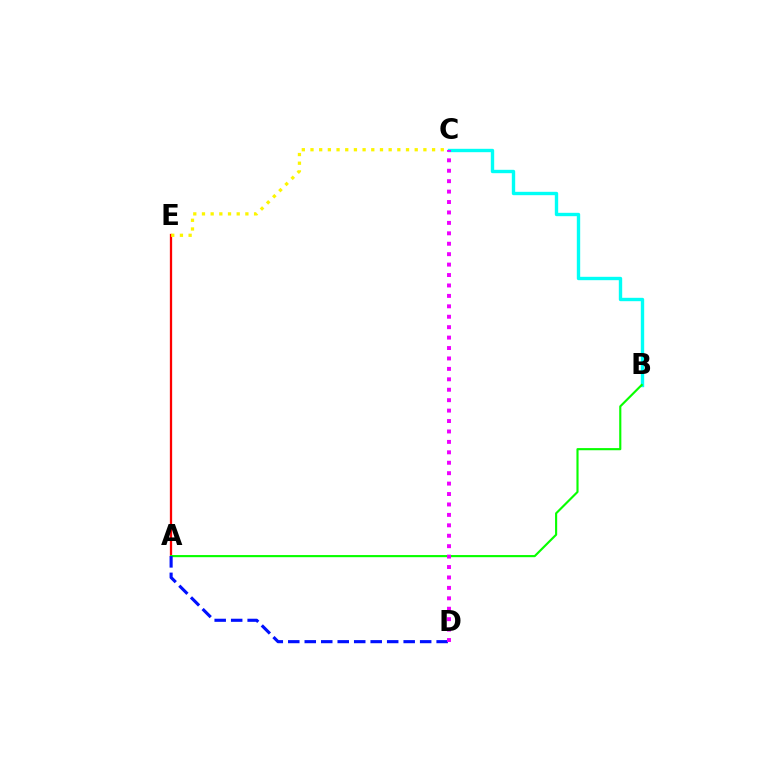{('A', 'E'): [{'color': '#ff0000', 'line_style': 'solid', 'thickness': 1.64}], ('B', 'C'): [{'color': '#00fff6', 'line_style': 'solid', 'thickness': 2.43}], ('C', 'E'): [{'color': '#fcf500', 'line_style': 'dotted', 'thickness': 2.36}], ('A', 'B'): [{'color': '#08ff00', 'line_style': 'solid', 'thickness': 1.54}], ('A', 'D'): [{'color': '#0010ff', 'line_style': 'dashed', 'thickness': 2.24}], ('C', 'D'): [{'color': '#ee00ff', 'line_style': 'dotted', 'thickness': 2.83}]}